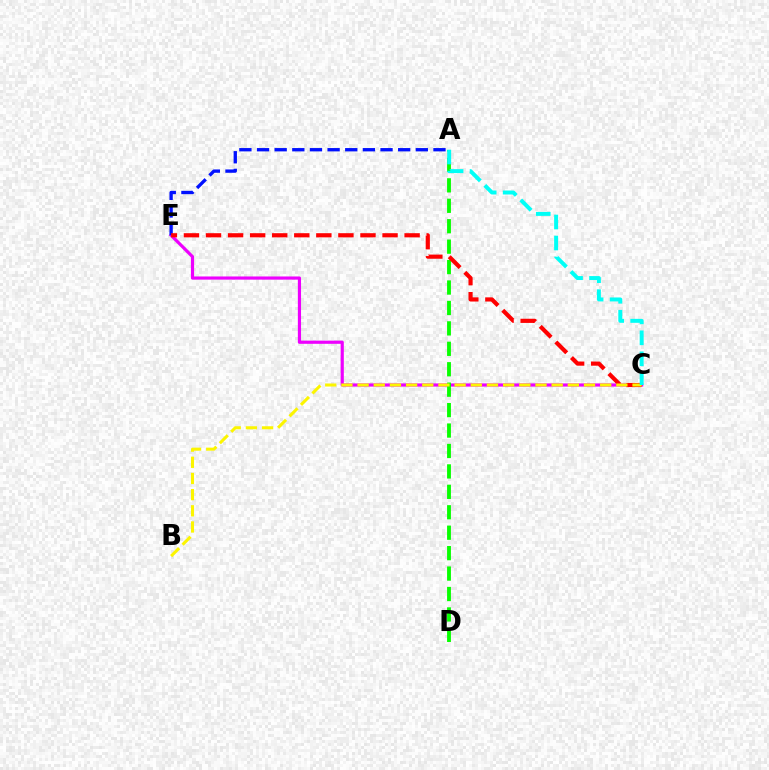{('C', 'E'): [{'color': '#ee00ff', 'line_style': 'solid', 'thickness': 2.29}, {'color': '#ff0000', 'line_style': 'dashed', 'thickness': 3.0}], ('A', 'D'): [{'color': '#08ff00', 'line_style': 'dashed', 'thickness': 2.78}], ('A', 'E'): [{'color': '#0010ff', 'line_style': 'dashed', 'thickness': 2.4}], ('B', 'C'): [{'color': '#fcf500', 'line_style': 'dashed', 'thickness': 2.2}], ('A', 'C'): [{'color': '#00fff6', 'line_style': 'dashed', 'thickness': 2.85}]}